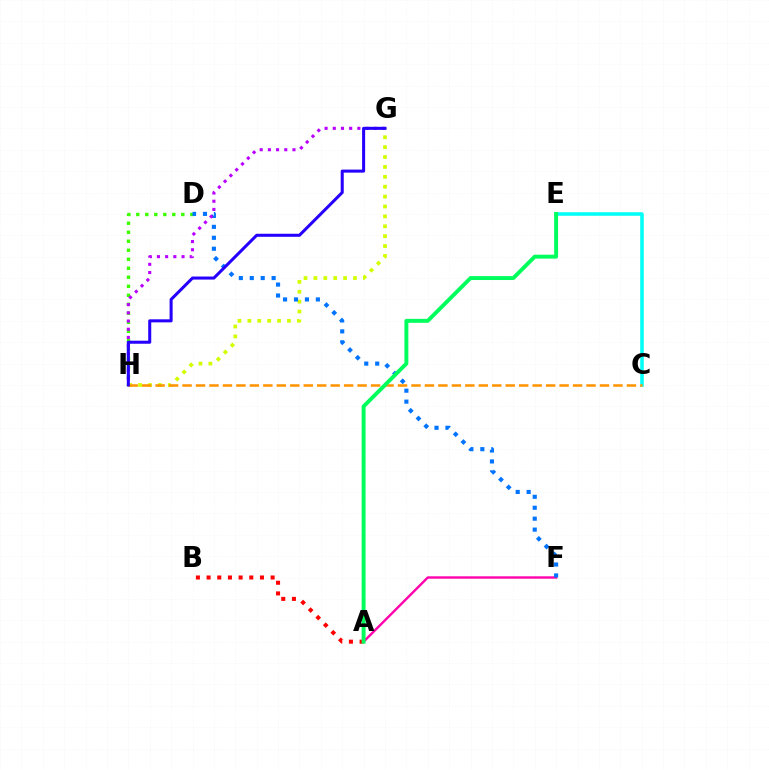{('C', 'E'): [{'color': '#00fff6', 'line_style': 'solid', 'thickness': 2.54}], ('A', 'B'): [{'color': '#ff0000', 'line_style': 'dotted', 'thickness': 2.9}], ('D', 'H'): [{'color': '#3dff00', 'line_style': 'dotted', 'thickness': 2.45}], ('G', 'H'): [{'color': '#d1ff00', 'line_style': 'dotted', 'thickness': 2.69}, {'color': '#b900ff', 'line_style': 'dotted', 'thickness': 2.23}, {'color': '#2500ff', 'line_style': 'solid', 'thickness': 2.19}], ('A', 'F'): [{'color': '#ff00ac', 'line_style': 'solid', 'thickness': 1.72}], ('D', 'F'): [{'color': '#0074ff', 'line_style': 'dotted', 'thickness': 2.97}], ('C', 'H'): [{'color': '#ff9400', 'line_style': 'dashed', 'thickness': 1.83}], ('A', 'E'): [{'color': '#00ff5c', 'line_style': 'solid', 'thickness': 2.83}]}